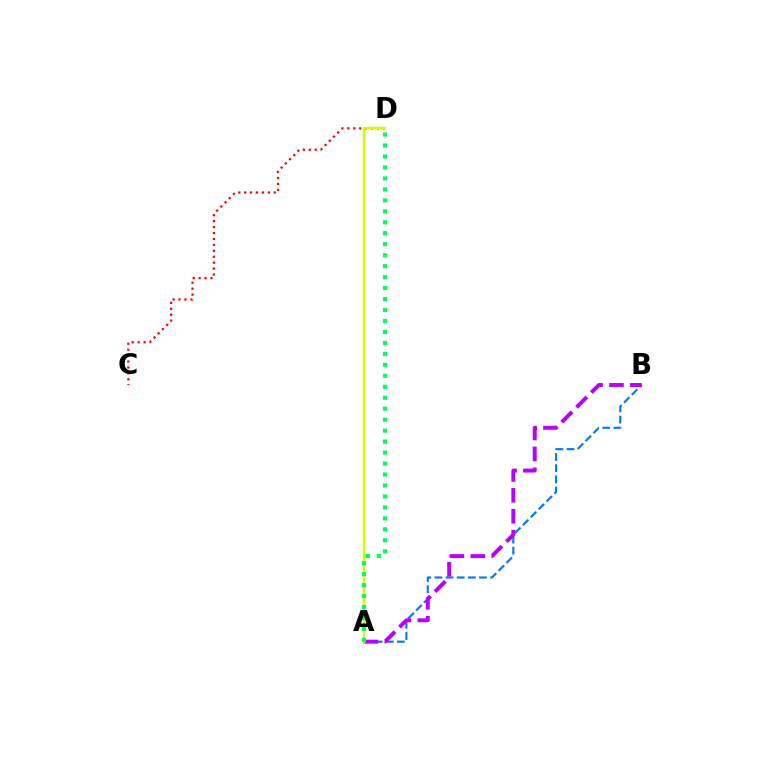{('A', 'B'): [{'color': '#0074ff', 'line_style': 'dashed', 'thickness': 1.51}, {'color': '#b900ff', 'line_style': 'dashed', 'thickness': 2.84}], ('C', 'D'): [{'color': '#ff0000', 'line_style': 'dotted', 'thickness': 1.61}], ('A', 'D'): [{'color': '#d1ff00', 'line_style': 'solid', 'thickness': 1.77}, {'color': '#00ff5c', 'line_style': 'dotted', 'thickness': 2.98}]}